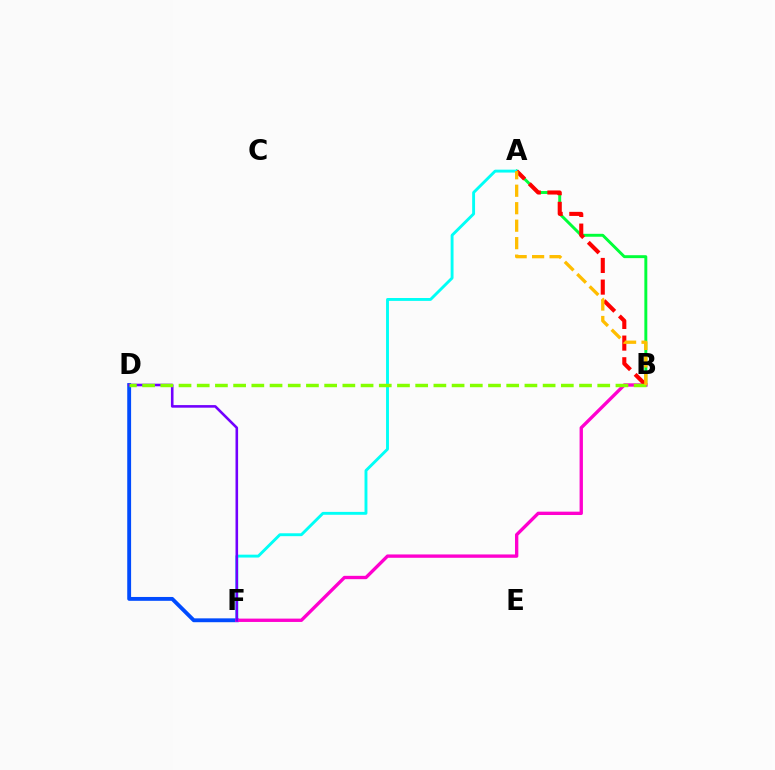{('D', 'F'): [{'color': '#004bff', 'line_style': 'solid', 'thickness': 2.78}, {'color': '#7200ff', 'line_style': 'solid', 'thickness': 1.87}], ('A', 'B'): [{'color': '#00ff39', 'line_style': 'solid', 'thickness': 2.11}, {'color': '#ff0000', 'line_style': 'dashed', 'thickness': 2.94}, {'color': '#ffbd00', 'line_style': 'dashed', 'thickness': 2.37}], ('A', 'F'): [{'color': '#00fff6', 'line_style': 'solid', 'thickness': 2.08}], ('B', 'F'): [{'color': '#ff00cf', 'line_style': 'solid', 'thickness': 2.41}], ('B', 'D'): [{'color': '#84ff00', 'line_style': 'dashed', 'thickness': 2.47}]}